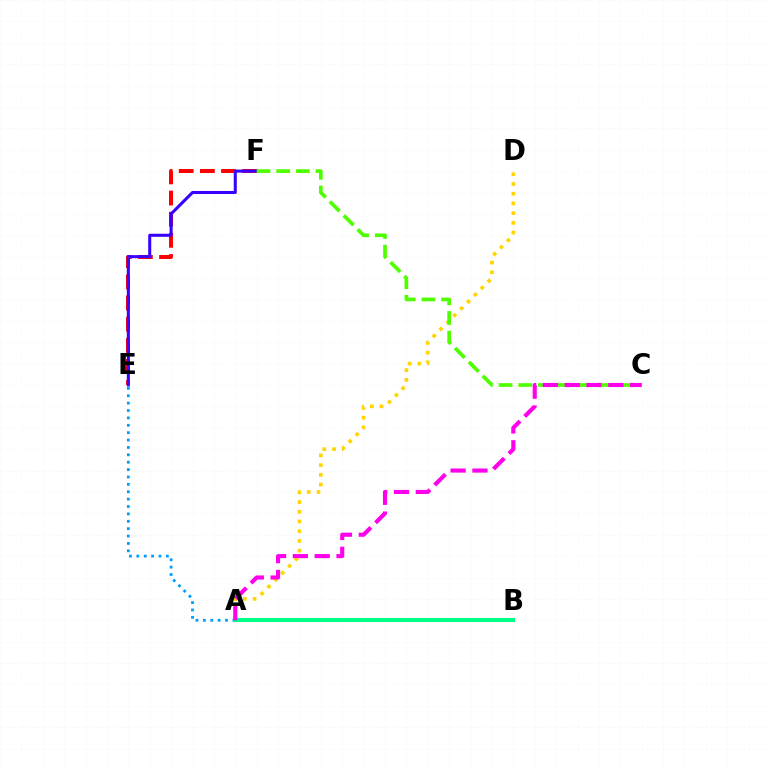{('A', 'D'): [{'color': '#ffd500', 'line_style': 'dotted', 'thickness': 2.64}], ('E', 'F'): [{'color': '#ff0000', 'line_style': 'dashed', 'thickness': 2.87}, {'color': '#3700ff', 'line_style': 'solid', 'thickness': 2.2}], ('A', 'E'): [{'color': '#009eff', 'line_style': 'dotted', 'thickness': 2.01}], ('C', 'F'): [{'color': '#4fff00', 'line_style': 'dashed', 'thickness': 2.67}], ('A', 'B'): [{'color': '#00ff86', 'line_style': 'solid', 'thickness': 2.93}], ('A', 'C'): [{'color': '#ff00ed', 'line_style': 'dashed', 'thickness': 2.96}]}